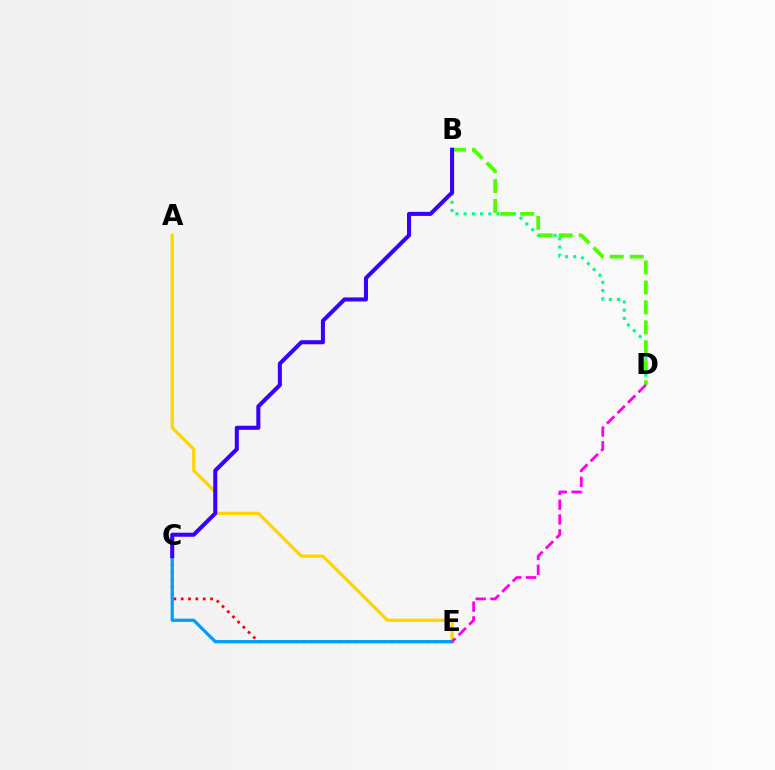{('C', 'E'): [{'color': '#ff0000', 'line_style': 'dotted', 'thickness': 1.99}, {'color': '#009eff', 'line_style': 'solid', 'thickness': 2.33}], ('A', 'E'): [{'color': '#ffd500', 'line_style': 'solid', 'thickness': 2.34}], ('B', 'D'): [{'color': '#00ff86', 'line_style': 'dotted', 'thickness': 2.23}, {'color': '#4fff00', 'line_style': 'dashed', 'thickness': 2.71}], ('D', 'E'): [{'color': '#ff00ed', 'line_style': 'dashed', 'thickness': 2.01}], ('B', 'C'): [{'color': '#3700ff', 'line_style': 'solid', 'thickness': 2.91}]}